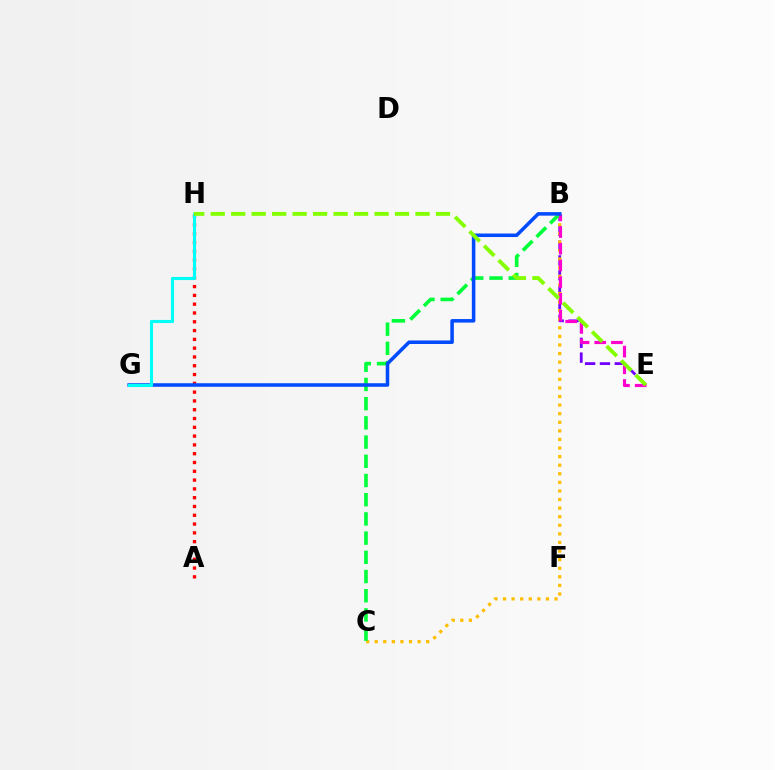{('B', 'E'): [{'color': '#7200ff', 'line_style': 'dashed', 'thickness': 2.02}, {'color': '#ff00cf', 'line_style': 'dashed', 'thickness': 2.27}], ('B', 'C'): [{'color': '#ffbd00', 'line_style': 'dotted', 'thickness': 2.33}, {'color': '#00ff39', 'line_style': 'dashed', 'thickness': 2.61}], ('A', 'H'): [{'color': '#ff0000', 'line_style': 'dotted', 'thickness': 2.39}], ('B', 'G'): [{'color': '#004bff', 'line_style': 'solid', 'thickness': 2.54}], ('G', 'H'): [{'color': '#00fff6', 'line_style': 'solid', 'thickness': 2.25}], ('E', 'H'): [{'color': '#84ff00', 'line_style': 'dashed', 'thickness': 2.78}]}